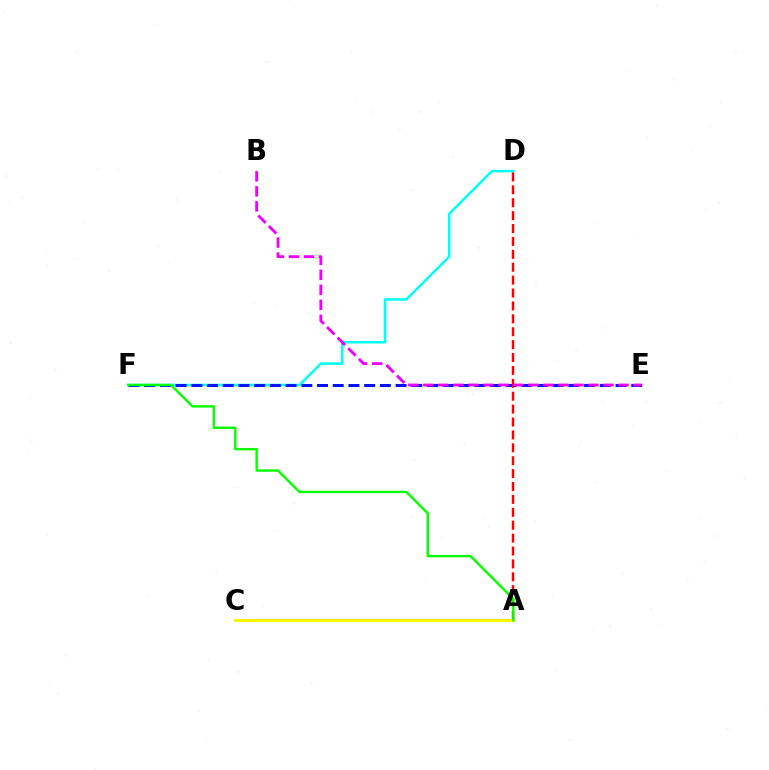{('D', 'F'): [{'color': '#00fff6', 'line_style': 'solid', 'thickness': 1.81}], ('E', 'F'): [{'color': '#0010ff', 'line_style': 'dashed', 'thickness': 2.13}], ('A', 'D'): [{'color': '#ff0000', 'line_style': 'dashed', 'thickness': 1.75}], ('B', 'E'): [{'color': '#ee00ff', 'line_style': 'dashed', 'thickness': 2.04}], ('A', 'C'): [{'color': '#fcf500', 'line_style': 'solid', 'thickness': 2.19}], ('A', 'F'): [{'color': '#08ff00', 'line_style': 'solid', 'thickness': 1.74}]}